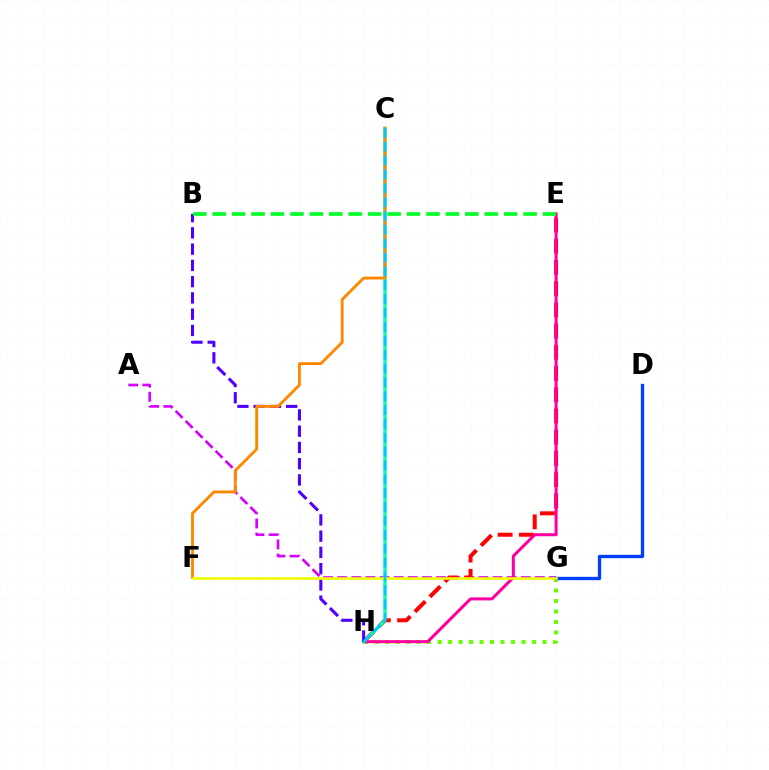{('G', 'H'): [{'color': '#66ff00', 'line_style': 'dotted', 'thickness': 2.85}], ('A', 'G'): [{'color': '#d600ff', 'line_style': 'dashed', 'thickness': 1.92}], ('E', 'H'): [{'color': '#ff0000', 'line_style': 'dashed', 'thickness': 2.88}, {'color': '#ff00a0', 'line_style': 'solid', 'thickness': 2.18}], ('C', 'H'): [{'color': '#00ffaf', 'line_style': 'solid', 'thickness': 2.42}, {'color': '#00c7ff', 'line_style': 'dashed', 'thickness': 1.88}], ('B', 'H'): [{'color': '#4f00ff', 'line_style': 'dashed', 'thickness': 2.21}], ('C', 'F'): [{'color': '#ff8800', 'line_style': 'solid', 'thickness': 2.07}], ('D', 'G'): [{'color': '#003fff', 'line_style': 'solid', 'thickness': 2.4}], ('B', 'E'): [{'color': '#00ff27', 'line_style': 'dashed', 'thickness': 2.64}], ('F', 'G'): [{'color': '#eeff00', 'line_style': 'solid', 'thickness': 1.89}]}